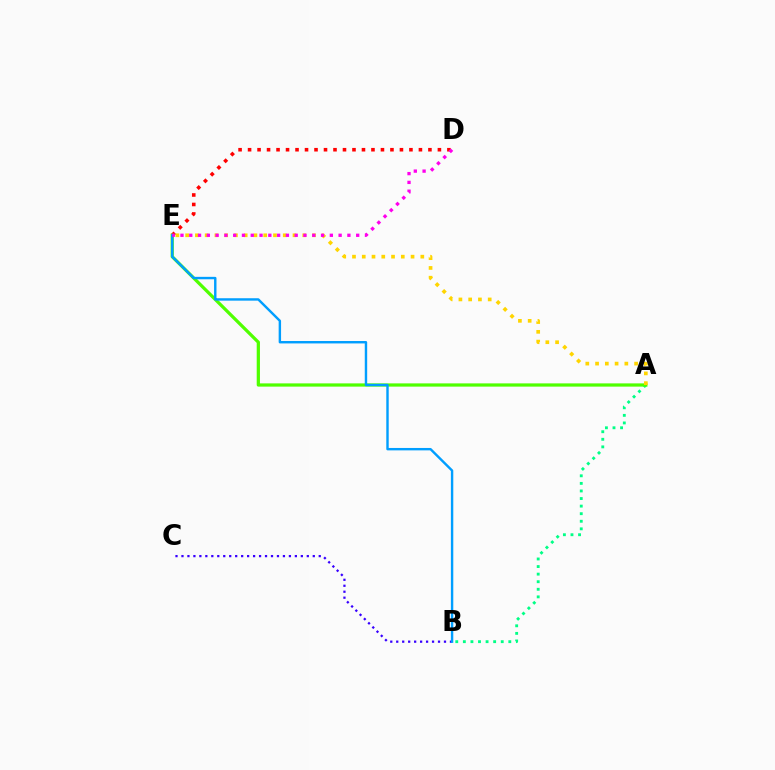{('D', 'E'): [{'color': '#ff0000', 'line_style': 'dotted', 'thickness': 2.58}, {'color': '#ff00ed', 'line_style': 'dotted', 'thickness': 2.39}], ('A', 'B'): [{'color': '#00ff86', 'line_style': 'dotted', 'thickness': 2.06}], ('A', 'E'): [{'color': '#4fff00', 'line_style': 'solid', 'thickness': 2.33}, {'color': '#ffd500', 'line_style': 'dotted', 'thickness': 2.65}], ('B', 'C'): [{'color': '#3700ff', 'line_style': 'dotted', 'thickness': 1.62}], ('B', 'E'): [{'color': '#009eff', 'line_style': 'solid', 'thickness': 1.74}]}